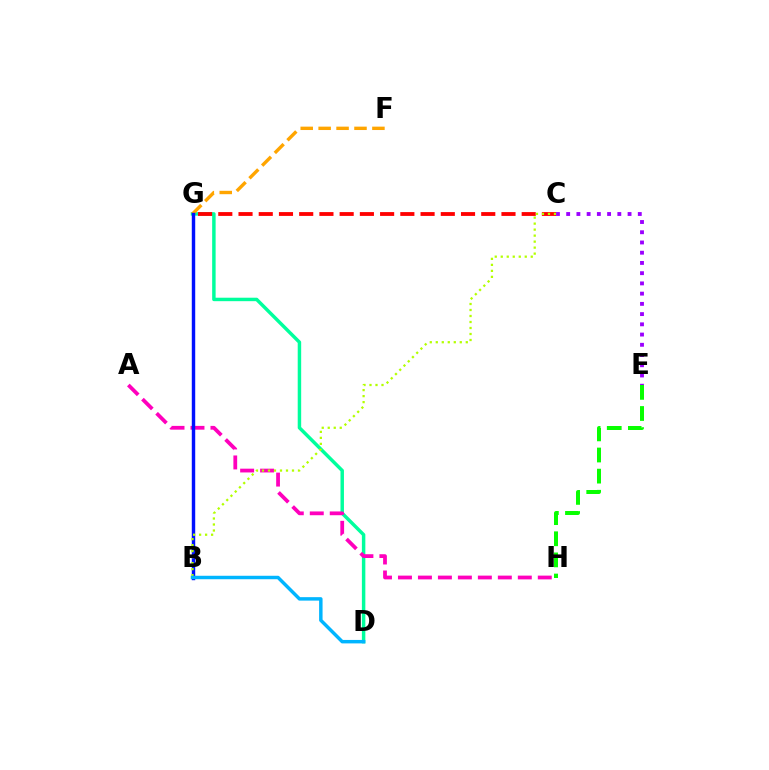{('D', 'G'): [{'color': '#00ff9d', 'line_style': 'solid', 'thickness': 2.49}], ('C', 'E'): [{'color': '#9b00ff', 'line_style': 'dotted', 'thickness': 2.78}], ('E', 'H'): [{'color': '#08ff00', 'line_style': 'dashed', 'thickness': 2.87}], ('F', 'G'): [{'color': '#ffa500', 'line_style': 'dashed', 'thickness': 2.44}], ('C', 'G'): [{'color': '#ff0000', 'line_style': 'dashed', 'thickness': 2.75}], ('A', 'H'): [{'color': '#ff00bd', 'line_style': 'dashed', 'thickness': 2.71}], ('B', 'G'): [{'color': '#0010ff', 'line_style': 'solid', 'thickness': 2.47}], ('B', 'C'): [{'color': '#b3ff00', 'line_style': 'dotted', 'thickness': 1.63}], ('B', 'D'): [{'color': '#00b5ff', 'line_style': 'solid', 'thickness': 2.49}]}